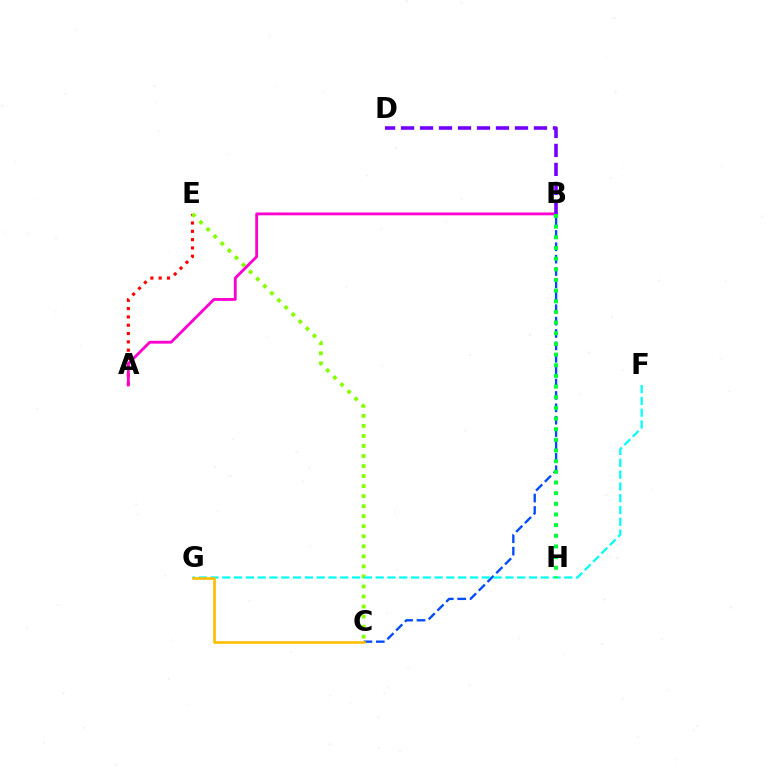{('A', 'E'): [{'color': '#ff0000', 'line_style': 'dotted', 'thickness': 2.26}], ('B', 'C'): [{'color': '#004bff', 'line_style': 'dashed', 'thickness': 1.68}], ('C', 'E'): [{'color': '#84ff00', 'line_style': 'dotted', 'thickness': 2.73}], ('A', 'B'): [{'color': '#ff00cf', 'line_style': 'solid', 'thickness': 2.04}], ('B', 'D'): [{'color': '#7200ff', 'line_style': 'dashed', 'thickness': 2.58}], ('F', 'G'): [{'color': '#00fff6', 'line_style': 'dashed', 'thickness': 1.6}], ('B', 'H'): [{'color': '#00ff39', 'line_style': 'dotted', 'thickness': 2.9}], ('C', 'G'): [{'color': '#ffbd00', 'line_style': 'solid', 'thickness': 1.9}]}